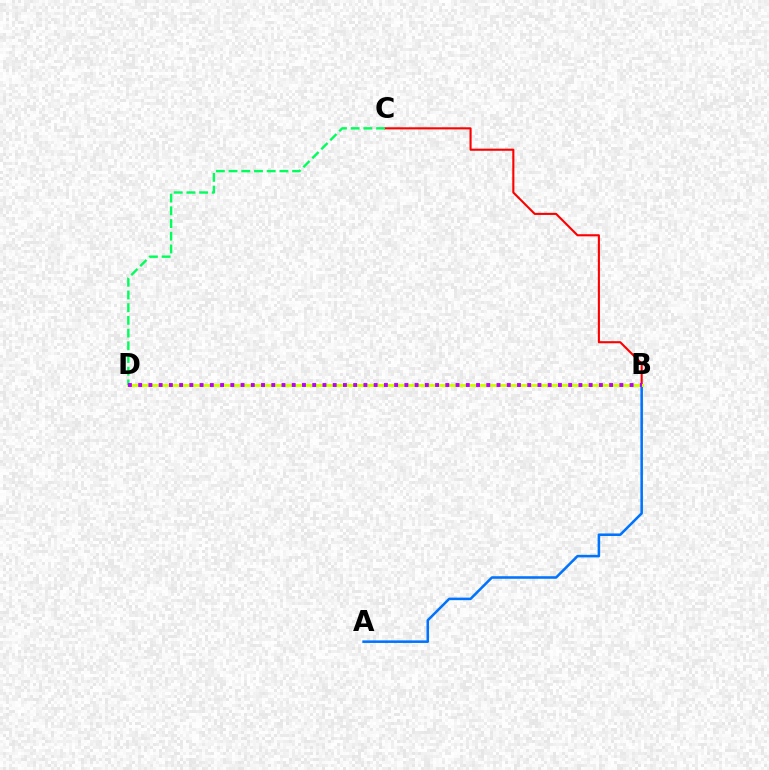{('A', 'B'): [{'color': '#0074ff', 'line_style': 'solid', 'thickness': 1.84}], ('B', 'C'): [{'color': '#ff0000', 'line_style': 'solid', 'thickness': 1.51}], ('B', 'D'): [{'color': '#d1ff00', 'line_style': 'solid', 'thickness': 2.07}, {'color': '#b900ff', 'line_style': 'dotted', 'thickness': 2.78}], ('C', 'D'): [{'color': '#00ff5c', 'line_style': 'dashed', 'thickness': 1.73}]}